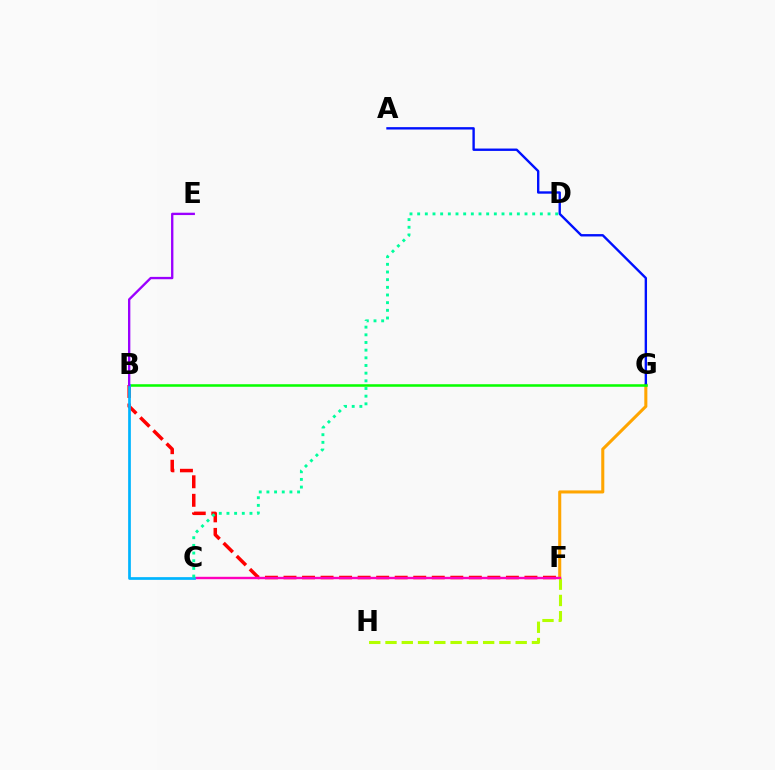{('F', 'G'): [{'color': '#ffa500', 'line_style': 'solid', 'thickness': 2.2}], ('A', 'G'): [{'color': '#0010ff', 'line_style': 'solid', 'thickness': 1.71}], ('B', 'F'): [{'color': '#ff0000', 'line_style': 'dashed', 'thickness': 2.52}], ('F', 'H'): [{'color': '#b3ff00', 'line_style': 'dashed', 'thickness': 2.21}], ('B', 'G'): [{'color': '#08ff00', 'line_style': 'solid', 'thickness': 1.83}], ('C', 'F'): [{'color': '#ff00bd', 'line_style': 'solid', 'thickness': 1.73}], ('B', 'C'): [{'color': '#00b5ff', 'line_style': 'solid', 'thickness': 1.96}], ('B', 'E'): [{'color': '#9b00ff', 'line_style': 'solid', 'thickness': 1.69}], ('C', 'D'): [{'color': '#00ff9d', 'line_style': 'dotted', 'thickness': 2.08}]}